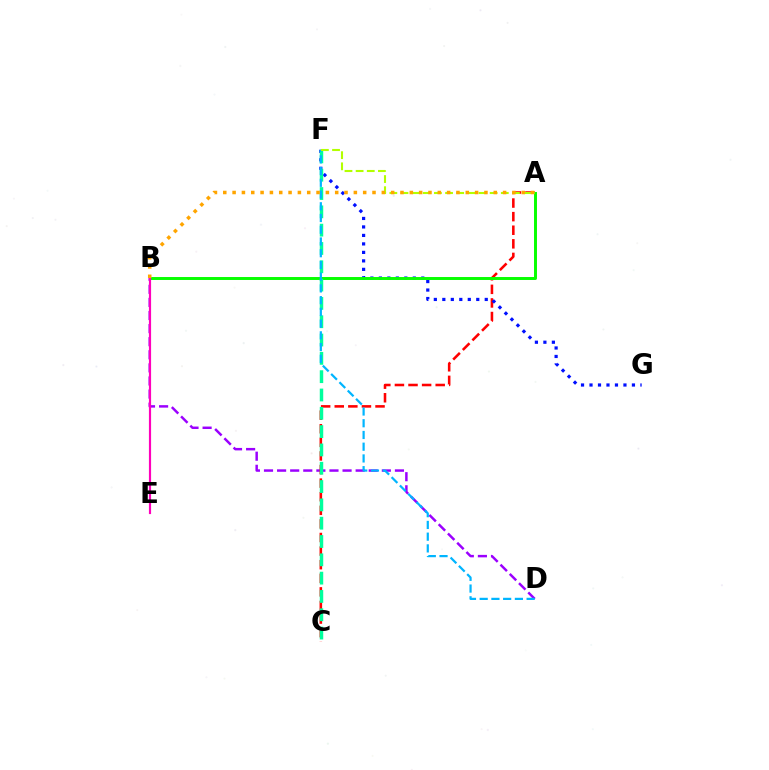{('B', 'D'): [{'color': '#9b00ff', 'line_style': 'dashed', 'thickness': 1.78}], ('A', 'C'): [{'color': '#ff0000', 'line_style': 'dashed', 'thickness': 1.85}], ('F', 'G'): [{'color': '#0010ff', 'line_style': 'dotted', 'thickness': 2.31}], ('A', 'B'): [{'color': '#08ff00', 'line_style': 'solid', 'thickness': 2.13}, {'color': '#ffa500', 'line_style': 'dotted', 'thickness': 2.53}], ('C', 'F'): [{'color': '#00ff9d', 'line_style': 'dashed', 'thickness': 2.49}], ('D', 'F'): [{'color': '#00b5ff', 'line_style': 'dashed', 'thickness': 1.59}], ('B', 'E'): [{'color': '#ff00bd', 'line_style': 'solid', 'thickness': 1.56}], ('A', 'F'): [{'color': '#b3ff00', 'line_style': 'dashed', 'thickness': 1.51}]}